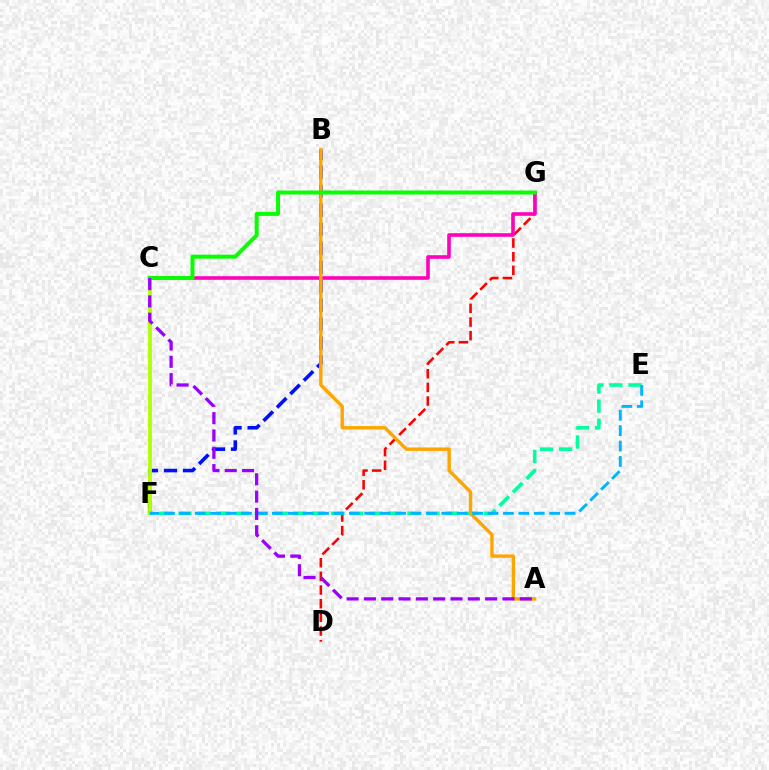{('B', 'F'): [{'color': '#0010ff', 'line_style': 'dashed', 'thickness': 2.58}], ('C', 'F'): [{'color': '#b3ff00', 'line_style': 'solid', 'thickness': 2.76}], ('D', 'G'): [{'color': '#ff0000', 'line_style': 'dashed', 'thickness': 1.86}], ('C', 'G'): [{'color': '#ff00bd', 'line_style': 'solid', 'thickness': 2.59}, {'color': '#08ff00', 'line_style': 'solid', 'thickness': 2.87}], ('E', 'F'): [{'color': '#00ff9d', 'line_style': 'dashed', 'thickness': 2.59}, {'color': '#00b5ff', 'line_style': 'dashed', 'thickness': 2.09}], ('A', 'B'): [{'color': '#ffa500', 'line_style': 'solid', 'thickness': 2.44}], ('A', 'C'): [{'color': '#9b00ff', 'line_style': 'dashed', 'thickness': 2.35}]}